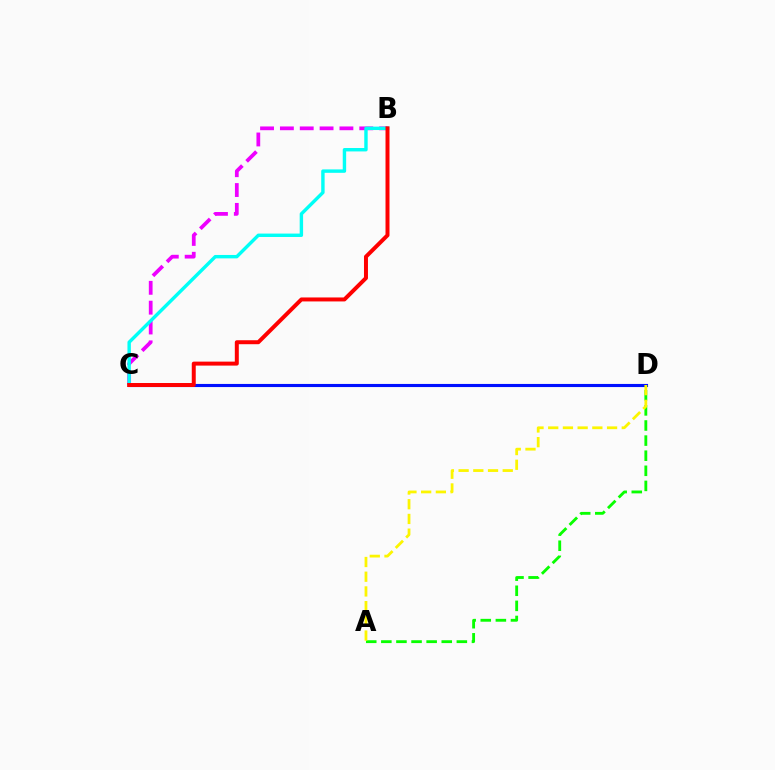{('B', 'C'): [{'color': '#ee00ff', 'line_style': 'dashed', 'thickness': 2.7}, {'color': '#00fff6', 'line_style': 'solid', 'thickness': 2.45}, {'color': '#ff0000', 'line_style': 'solid', 'thickness': 2.86}], ('C', 'D'): [{'color': '#0010ff', 'line_style': 'solid', 'thickness': 2.25}], ('A', 'D'): [{'color': '#08ff00', 'line_style': 'dashed', 'thickness': 2.05}, {'color': '#fcf500', 'line_style': 'dashed', 'thickness': 2.0}]}